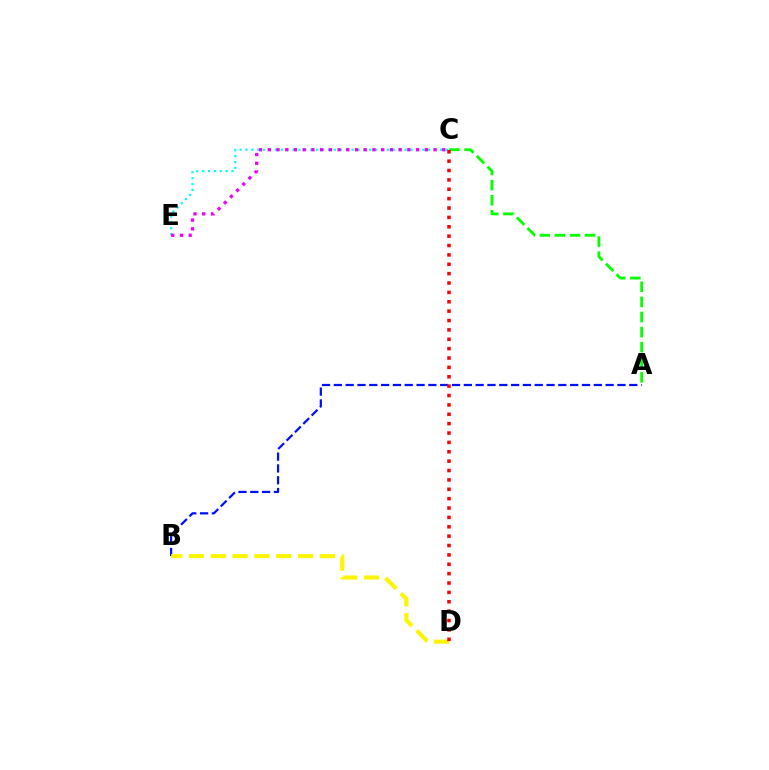{('C', 'E'): [{'color': '#00fff6', 'line_style': 'dotted', 'thickness': 1.6}, {'color': '#ee00ff', 'line_style': 'dotted', 'thickness': 2.37}], ('A', 'C'): [{'color': '#08ff00', 'line_style': 'dashed', 'thickness': 2.05}], ('A', 'B'): [{'color': '#0010ff', 'line_style': 'dashed', 'thickness': 1.61}], ('B', 'D'): [{'color': '#fcf500', 'line_style': 'dashed', 'thickness': 2.97}], ('C', 'D'): [{'color': '#ff0000', 'line_style': 'dotted', 'thickness': 2.55}]}